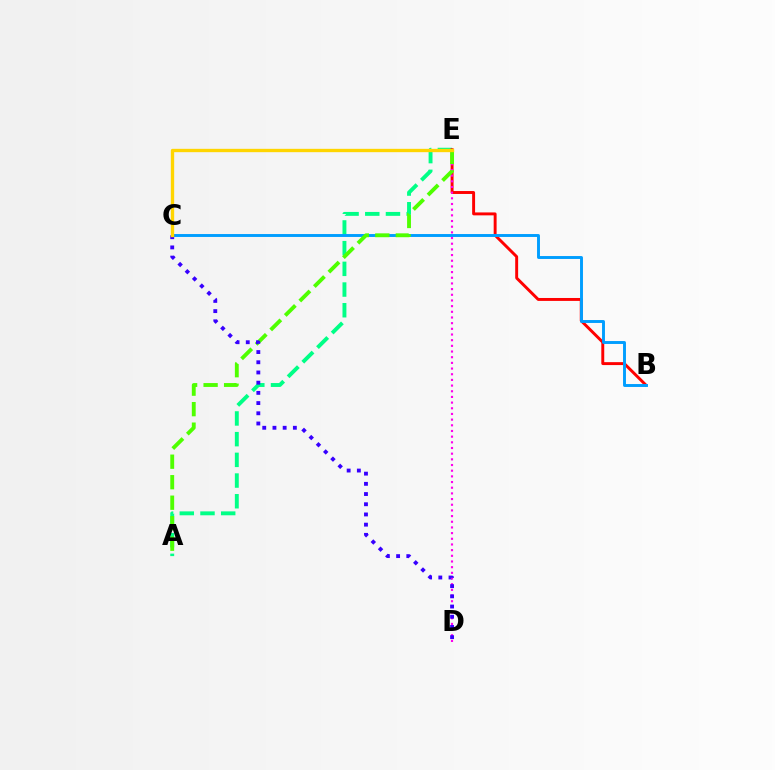{('A', 'E'): [{'color': '#00ff86', 'line_style': 'dashed', 'thickness': 2.81}, {'color': '#4fff00', 'line_style': 'dashed', 'thickness': 2.79}], ('B', 'E'): [{'color': '#ff0000', 'line_style': 'solid', 'thickness': 2.11}], ('B', 'C'): [{'color': '#009eff', 'line_style': 'solid', 'thickness': 2.1}], ('D', 'E'): [{'color': '#ff00ed', 'line_style': 'dotted', 'thickness': 1.54}], ('C', 'D'): [{'color': '#3700ff', 'line_style': 'dotted', 'thickness': 2.77}], ('C', 'E'): [{'color': '#ffd500', 'line_style': 'solid', 'thickness': 2.41}]}